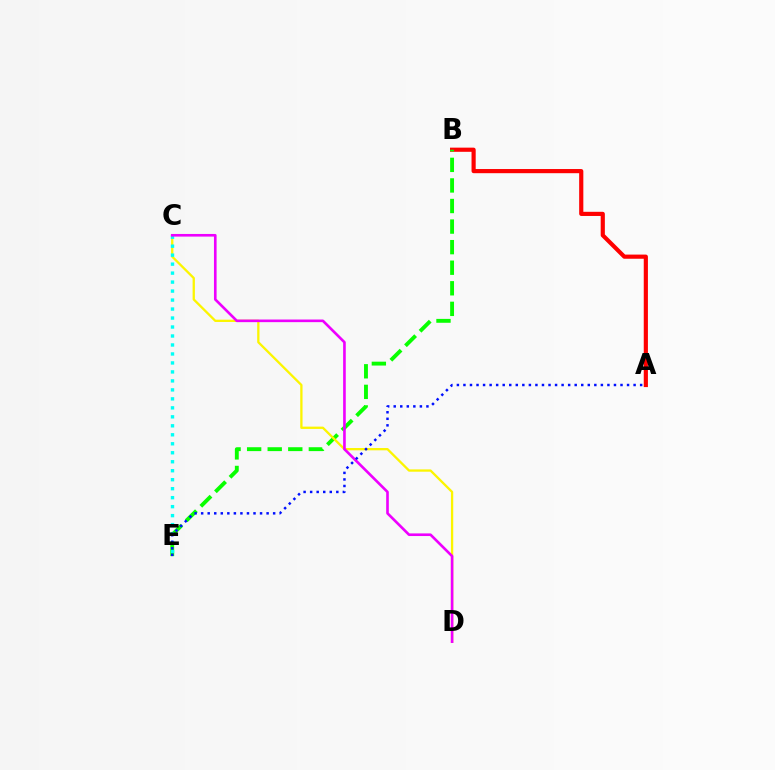{('A', 'B'): [{'color': '#ff0000', 'line_style': 'solid', 'thickness': 3.0}], ('B', 'E'): [{'color': '#08ff00', 'line_style': 'dashed', 'thickness': 2.79}], ('C', 'D'): [{'color': '#fcf500', 'line_style': 'solid', 'thickness': 1.66}, {'color': '#ee00ff', 'line_style': 'solid', 'thickness': 1.89}], ('C', 'E'): [{'color': '#00fff6', 'line_style': 'dotted', 'thickness': 2.44}], ('A', 'E'): [{'color': '#0010ff', 'line_style': 'dotted', 'thickness': 1.78}]}